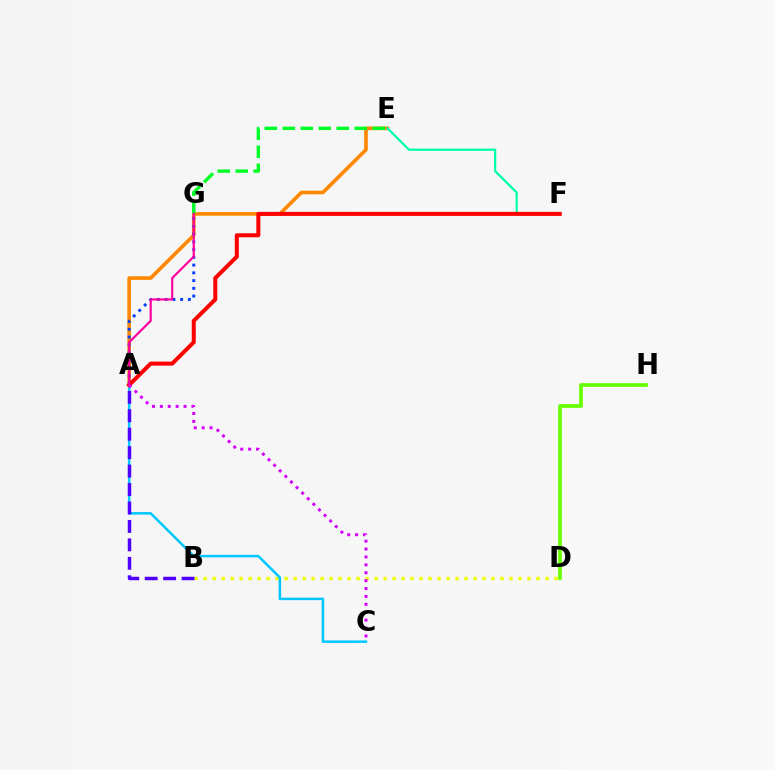{('B', 'D'): [{'color': '#eeff00', 'line_style': 'dotted', 'thickness': 2.44}], ('D', 'H'): [{'color': '#66ff00', 'line_style': 'solid', 'thickness': 2.66}], ('A', 'C'): [{'color': '#00c7ff', 'line_style': 'solid', 'thickness': 1.8}, {'color': '#d600ff', 'line_style': 'dotted', 'thickness': 2.15}], ('A', 'E'): [{'color': '#ff8800', 'line_style': 'solid', 'thickness': 2.62}], ('E', 'G'): [{'color': '#00ff27', 'line_style': 'dashed', 'thickness': 2.44}], ('A', 'G'): [{'color': '#003fff', 'line_style': 'dotted', 'thickness': 2.11}, {'color': '#ff00a0', 'line_style': 'solid', 'thickness': 1.56}], ('E', 'F'): [{'color': '#00ffaf', 'line_style': 'solid', 'thickness': 1.65}], ('A', 'F'): [{'color': '#ff0000', 'line_style': 'solid', 'thickness': 2.89}], ('A', 'B'): [{'color': '#4f00ff', 'line_style': 'dashed', 'thickness': 2.51}]}